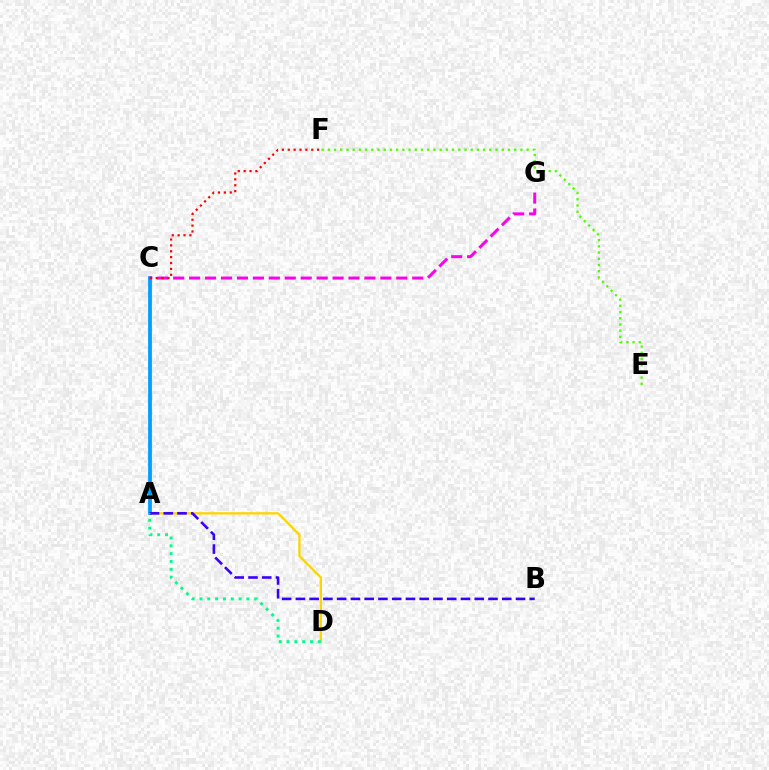{('A', 'D'): [{'color': '#ffd500', 'line_style': 'solid', 'thickness': 1.68}, {'color': '#00ff86', 'line_style': 'dotted', 'thickness': 2.13}], ('A', 'C'): [{'color': '#009eff', 'line_style': 'solid', 'thickness': 2.72}], ('C', 'G'): [{'color': '#ff00ed', 'line_style': 'dashed', 'thickness': 2.17}], ('A', 'B'): [{'color': '#3700ff', 'line_style': 'dashed', 'thickness': 1.87}], ('E', 'F'): [{'color': '#4fff00', 'line_style': 'dotted', 'thickness': 1.69}], ('C', 'F'): [{'color': '#ff0000', 'line_style': 'dotted', 'thickness': 1.6}]}